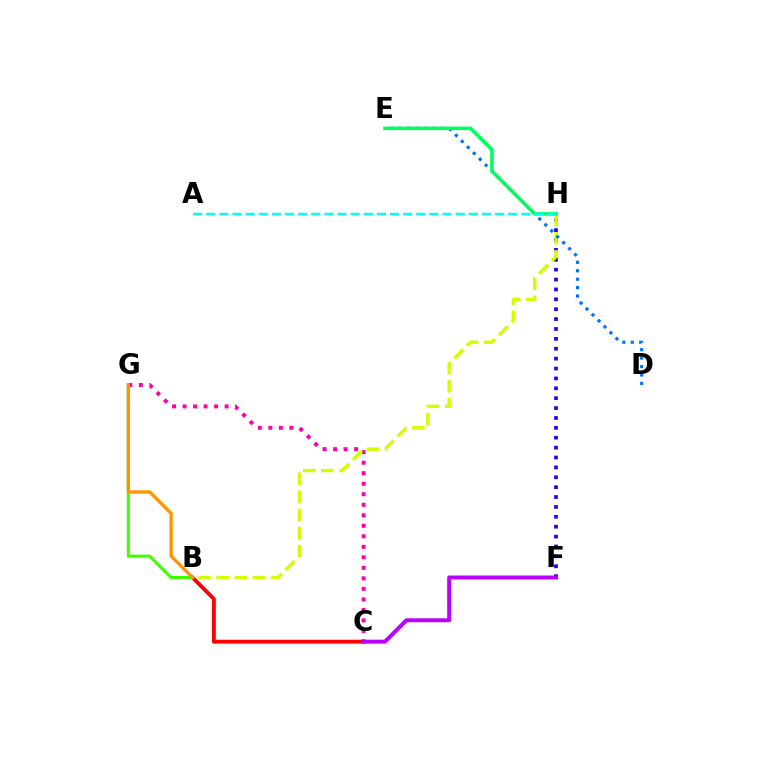{('F', 'H'): [{'color': '#2500ff', 'line_style': 'dotted', 'thickness': 2.69}], ('C', 'G'): [{'color': '#ff00ac', 'line_style': 'dotted', 'thickness': 2.86}], ('B', 'H'): [{'color': '#d1ff00', 'line_style': 'dashed', 'thickness': 2.46}], ('D', 'E'): [{'color': '#0074ff', 'line_style': 'dotted', 'thickness': 2.29}], ('E', 'H'): [{'color': '#00ff5c', 'line_style': 'solid', 'thickness': 2.55}], ('B', 'C'): [{'color': '#ff0000', 'line_style': 'solid', 'thickness': 2.79}], ('C', 'F'): [{'color': '#b900ff', 'line_style': 'solid', 'thickness': 2.86}], ('A', 'H'): [{'color': '#00fff6', 'line_style': 'dashed', 'thickness': 1.78}], ('B', 'G'): [{'color': '#3dff00', 'line_style': 'solid', 'thickness': 2.19}, {'color': '#ff9400', 'line_style': 'solid', 'thickness': 2.39}]}